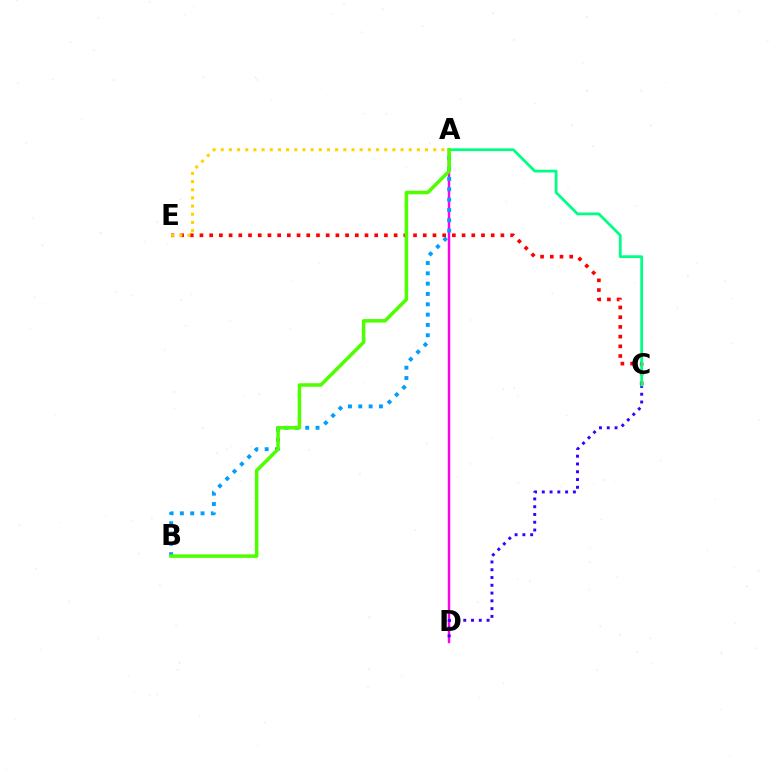{('A', 'D'): [{'color': '#ff00ed', 'line_style': 'solid', 'thickness': 1.75}], ('C', 'E'): [{'color': '#ff0000', 'line_style': 'dotted', 'thickness': 2.64}], ('C', 'D'): [{'color': '#3700ff', 'line_style': 'dotted', 'thickness': 2.11}], ('A', 'C'): [{'color': '#00ff86', 'line_style': 'solid', 'thickness': 1.99}], ('A', 'B'): [{'color': '#009eff', 'line_style': 'dotted', 'thickness': 2.8}, {'color': '#4fff00', 'line_style': 'solid', 'thickness': 2.54}], ('A', 'E'): [{'color': '#ffd500', 'line_style': 'dotted', 'thickness': 2.22}]}